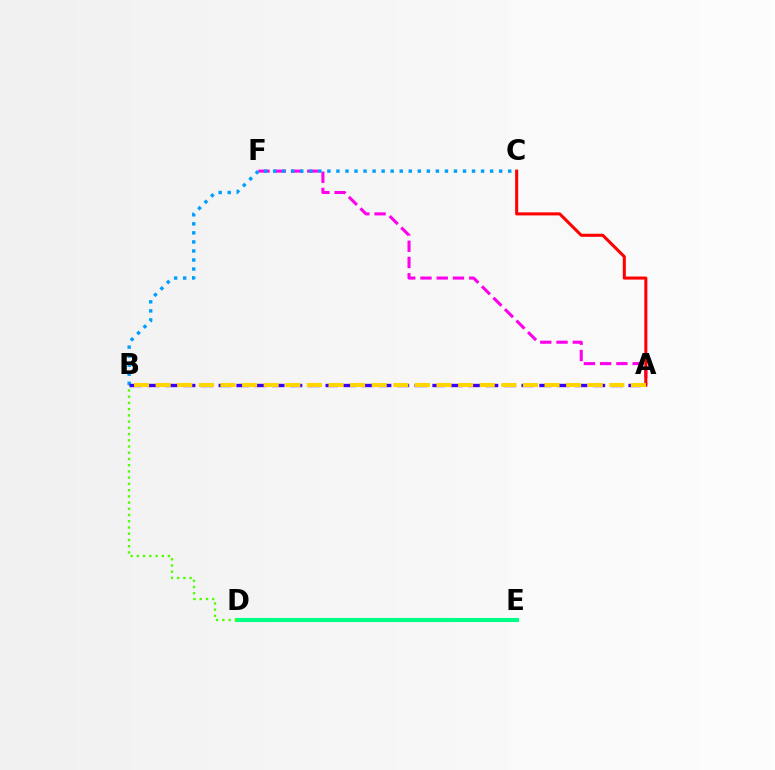{('D', 'E'): [{'color': '#00ff86', 'line_style': 'solid', 'thickness': 2.95}], ('A', 'F'): [{'color': '#ff00ed', 'line_style': 'dashed', 'thickness': 2.21}], ('B', 'D'): [{'color': '#4fff00', 'line_style': 'dotted', 'thickness': 1.69}], ('A', 'C'): [{'color': '#ff0000', 'line_style': 'solid', 'thickness': 2.2}], ('B', 'C'): [{'color': '#009eff', 'line_style': 'dotted', 'thickness': 2.46}], ('A', 'B'): [{'color': '#3700ff', 'line_style': 'dashed', 'thickness': 2.42}, {'color': '#ffd500', 'line_style': 'dashed', 'thickness': 2.93}]}